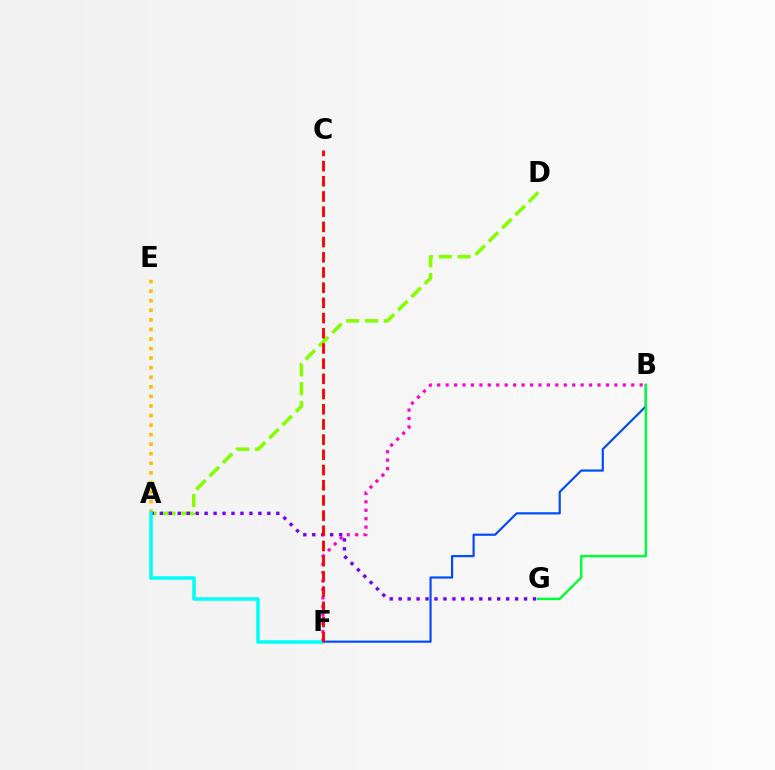{('A', 'D'): [{'color': '#84ff00', 'line_style': 'dashed', 'thickness': 2.55}], ('A', 'E'): [{'color': '#ffbd00', 'line_style': 'dotted', 'thickness': 2.6}], ('B', 'F'): [{'color': '#004bff', 'line_style': 'solid', 'thickness': 1.57}, {'color': '#ff00cf', 'line_style': 'dotted', 'thickness': 2.29}], ('A', 'G'): [{'color': '#7200ff', 'line_style': 'dotted', 'thickness': 2.43}], ('B', 'G'): [{'color': '#00ff39', 'line_style': 'solid', 'thickness': 1.75}], ('A', 'F'): [{'color': '#00fff6', 'line_style': 'solid', 'thickness': 2.53}], ('C', 'F'): [{'color': '#ff0000', 'line_style': 'dashed', 'thickness': 2.06}]}